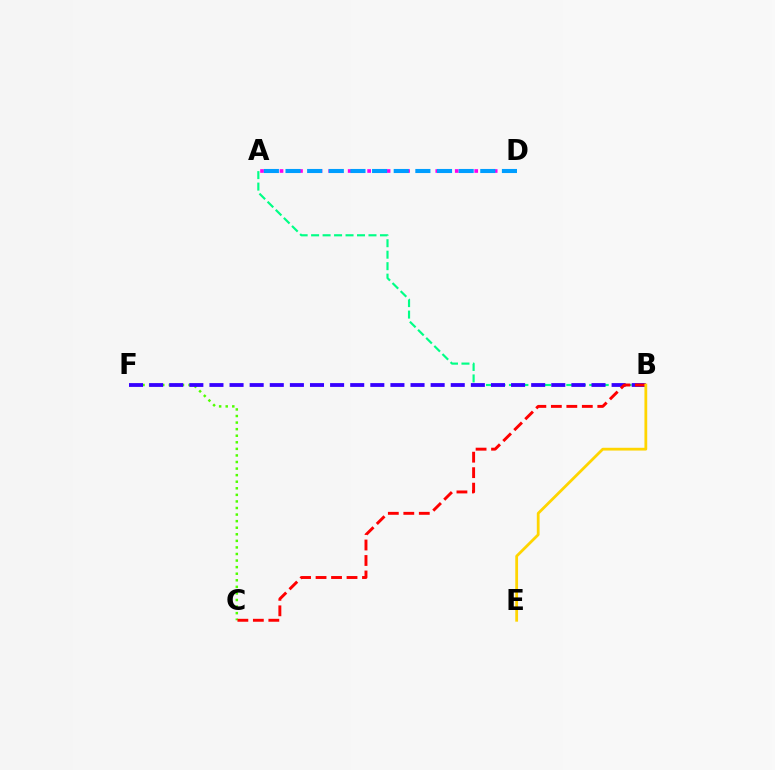{('A', 'B'): [{'color': '#00ff86', 'line_style': 'dashed', 'thickness': 1.56}], ('C', 'F'): [{'color': '#4fff00', 'line_style': 'dotted', 'thickness': 1.79}], ('B', 'F'): [{'color': '#3700ff', 'line_style': 'dashed', 'thickness': 2.73}], ('B', 'C'): [{'color': '#ff0000', 'line_style': 'dashed', 'thickness': 2.1}], ('A', 'D'): [{'color': '#ff00ed', 'line_style': 'dotted', 'thickness': 2.65}, {'color': '#009eff', 'line_style': 'dashed', 'thickness': 2.94}], ('B', 'E'): [{'color': '#ffd500', 'line_style': 'solid', 'thickness': 2.0}]}